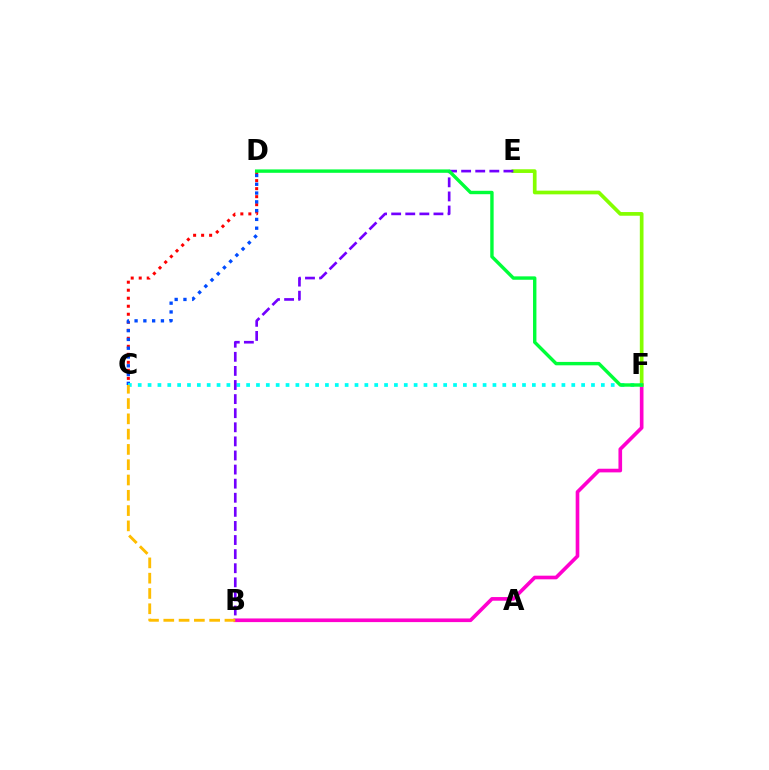{('C', 'D'): [{'color': '#ff0000', 'line_style': 'dotted', 'thickness': 2.18}, {'color': '#004bff', 'line_style': 'dotted', 'thickness': 2.39}], ('B', 'F'): [{'color': '#ff00cf', 'line_style': 'solid', 'thickness': 2.63}], ('E', 'F'): [{'color': '#84ff00', 'line_style': 'solid', 'thickness': 2.66}], ('C', 'F'): [{'color': '#00fff6', 'line_style': 'dotted', 'thickness': 2.68}], ('B', 'E'): [{'color': '#7200ff', 'line_style': 'dashed', 'thickness': 1.91}], ('D', 'F'): [{'color': '#00ff39', 'line_style': 'solid', 'thickness': 2.45}], ('B', 'C'): [{'color': '#ffbd00', 'line_style': 'dashed', 'thickness': 2.08}]}